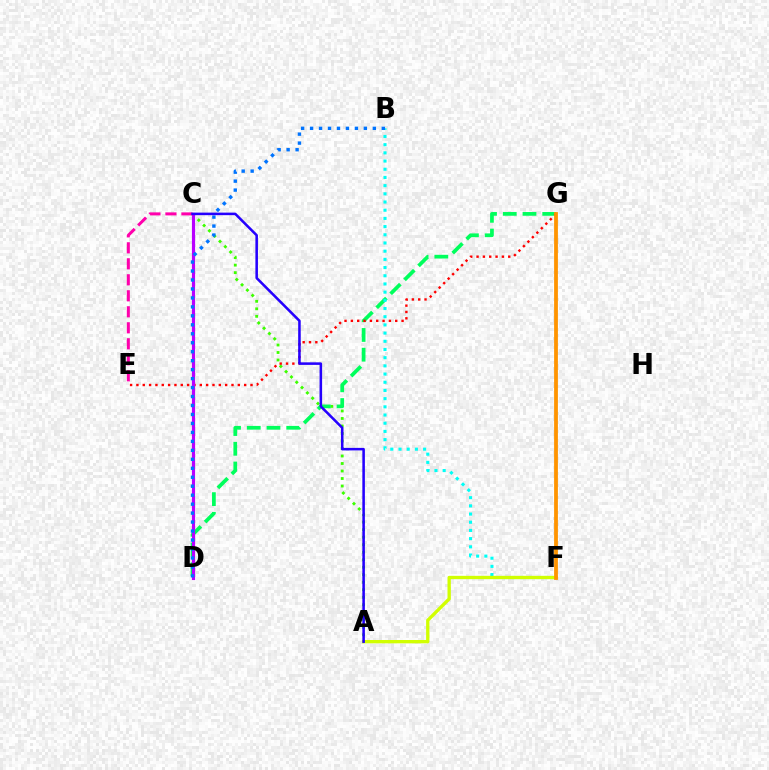{('A', 'C'): [{'color': '#3dff00', 'line_style': 'dotted', 'thickness': 2.04}, {'color': '#2500ff', 'line_style': 'solid', 'thickness': 1.84}], ('D', 'G'): [{'color': '#00ff5c', 'line_style': 'dashed', 'thickness': 2.68}], ('B', 'F'): [{'color': '#00fff6', 'line_style': 'dotted', 'thickness': 2.23}], ('E', 'G'): [{'color': '#ff0000', 'line_style': 'dotted', 'thickness': 1.72}], ('A', 'F'): [{'color': '#d1ff00', 'line_style': 'solid', 'thickness': 2.4}], ('C', 'D'): [{'color': '#b900ff', 'line_style': 'solid', 'thickness': 2.28}], ('C', 'E'): [{'color': '#ff00ac', 'line_style': 'dashed', 'thickness': 2.17}], ('B', 'D'): [{'color': '#0074ff', 'line_style': 'dotted', 'thickness': 2.44}], ('F', 'G'): [{'color': '#ff9400', 'line_style': 'solid', 'thickness': 2.73}]}